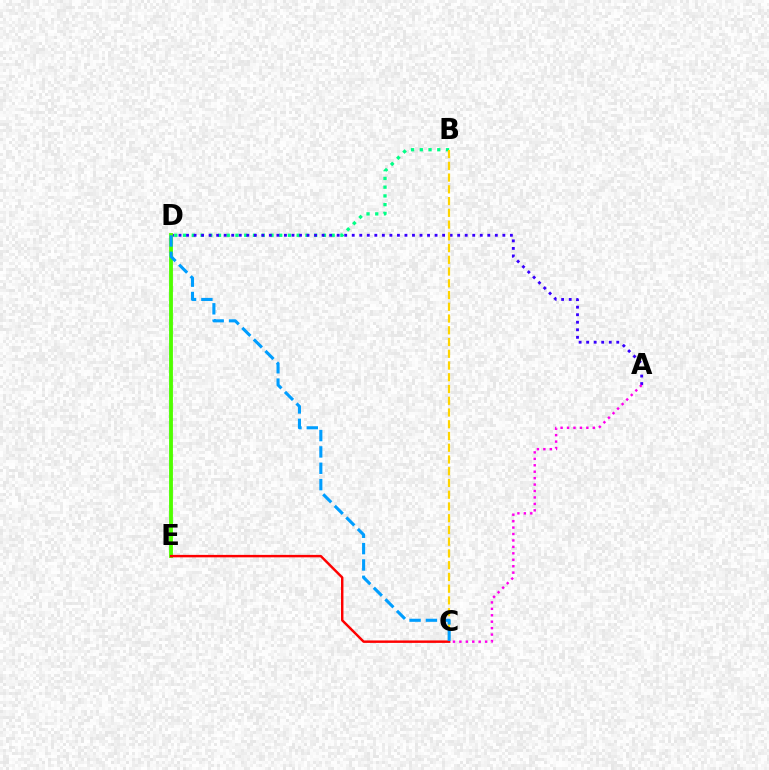{('B', 'D'): [{'color': '#00ff86', 'line_style': 'dotted', 'thickness': 2.38}], ('A', 'D'): [{'color': '#3700ff', 'line_style': 'dotted', 'thickness': 2.05}], ('D', 'E'): [{'color': '#4fff00', 'line_style': 'solid', 'thickness': 2.77}], ('A', 'C'): [{'color': '#ff00ed', 'line_style': 'dotted', 'thickness': 1.75}], ('B', 'C'): [{'color': '#ffd500', 'line_style': 'dashed', 'thickness': 1.6}], ('C', 'E'): [{'color': '#ff0000', 'line_style': 'solid', 'thickness': 1.76}], ('C', 'D'): [{'color': '#009eff', 'line_style': 'dashed', 'thickness': 2.22}]}